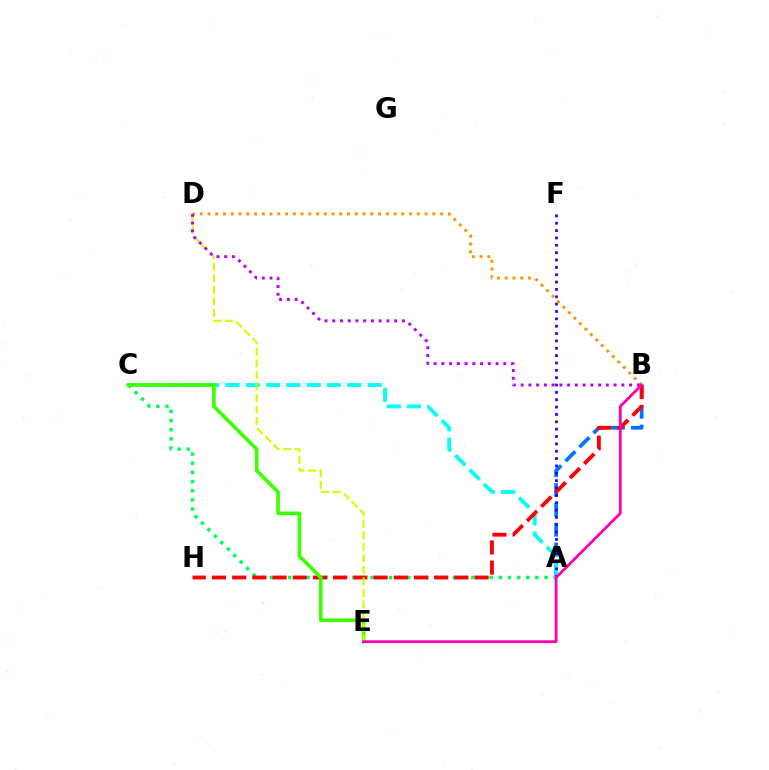{('A', 'B'): [{'color': '#0074ff', 'line_style': 'dashed', 'thickness': 2.69}], ('A', 'C'): [{'color': '#00fff6', 'line_style': 'dashed', 'thickness': 2.76}, {'color': '#00ff5c', 'line_style': 'dotted', 'thickness': 2.49}], ('B', 'H'): [{'color': '#ff0000', 'line_style': 'dashed', 'thickness': 2.74}], ('B', 'D'): [{'color': '#ff9400', 'line_style': 'dotted', 'thickness': 2.11}, {'color': '#b900ff', 'line_style': 'dotted', 'thickness': 2.1}], ('A', 'F'): [{'color': '#2500ff', 'line_style': 'dotted', 'thickness': 2.0}], ('C', 'E'): [{'color': '#3dff00', 'line_style': 'solid', 'thickness': 2.61}], ('D', 'E'): [{'color': '#d1ff00', 'line_style': 'dashed', 'thickness': 1.57}], ('B', 'E'): [{'color': '#ff00ac', 'line_style': 'solid', 'thickness': 2.0}]}